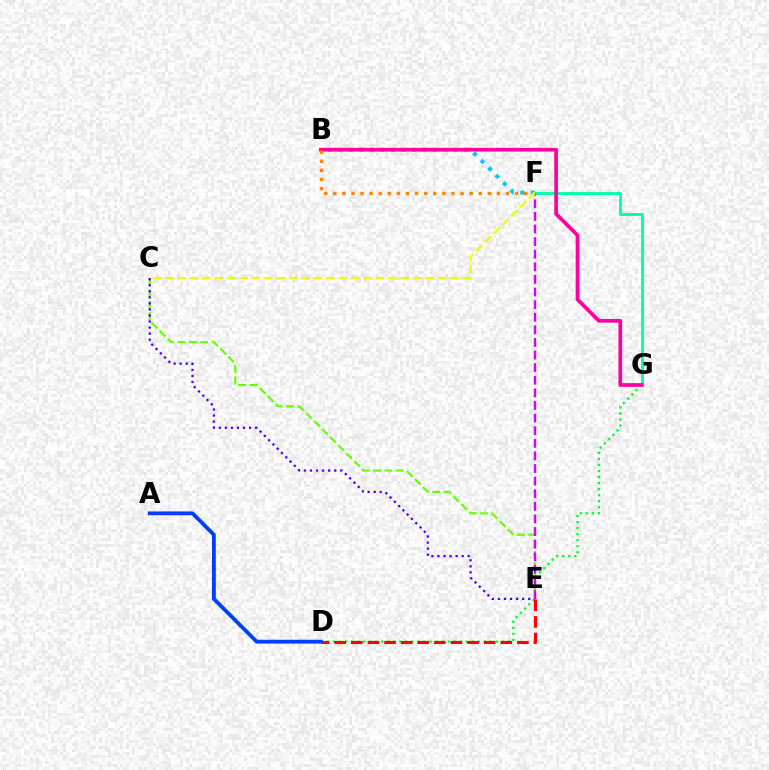{('B', 'F'): [{'color': '#00c7ff', 'line_style': 'dotted', 'thickness': 2.86}, {'color': '#ff8800', 'line_style': 'dotted', 'thickness': 2.47}], ('D', 'G'): [{'color': '#00ff27', 'line_style': 'dotted', 'thickness': 1.64}], ('F', 'G'): [{'color': '#00ffaf', 'line_style': 'solid', 'thickness': 2.09}], ('C', 'E'): [{'color': '#66ff00', 'line_style': 'dashed', 'thickness': 1.54}, {'color': '#4f00ff', 'line_style': 'dotted', 'thickness': 1.64}], ('E', 'F'): [{'color': '#d600ff', 'line_style': 'dashed', 'thickness': 1.71}], ('D', 'E'): [{'color': '#ff0000', 'line_style': 'dashed', 'thickness': 2.26}], ('B', 'G'): [{'color': '#ff00a0', 'line_style': 'solid', 'thickness': 2.66}], ('C', 'F'): [{'color': '#eeff00', 'line_style': 'dashed', 'thickness': 1.68}], ('A', 'D'): [{'color': '#003fff', 'line_style': 'solid', 'thickness': 2.75}]}